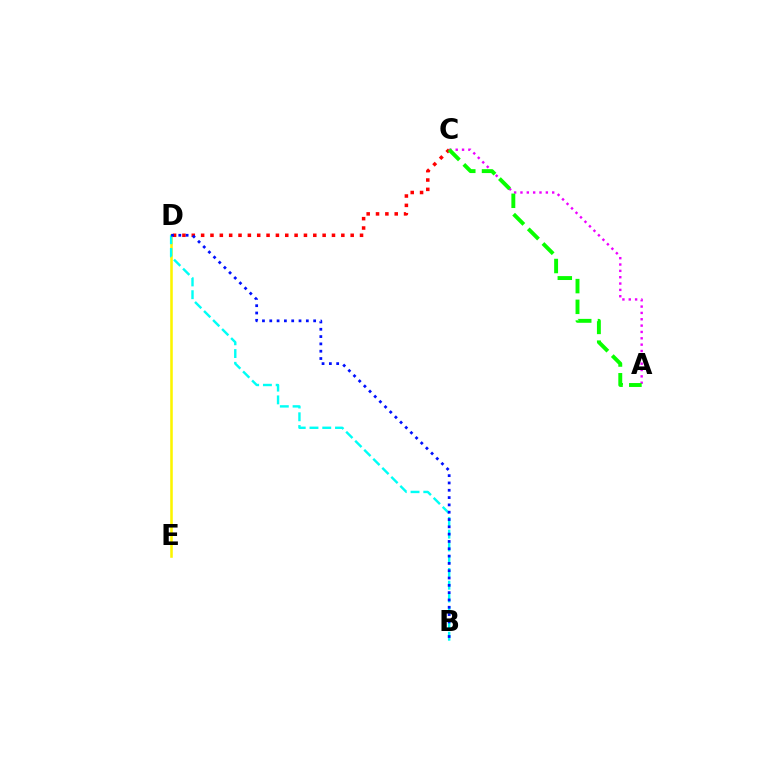{('A', 'C'): [{'color': '#ee00ff', 'line_style': 'dotted', 'thickness': 1.72}, {'color': '#08ff00', 'line_style': 'dashed', 'thickness': 2.82}], ('D', 'E'): [{'color': '#fcf500', 'line_style': 'solid', 'thickness': 1.85}], ('B', 'D'): [{'color': '#00fff6', 'line_style': 'dashed', 'thickness': 1.73}, {'color': '#0010ff', 'line_style': 'dotted', 'thickness': 1.99}], ('C', 'D'): [{'color': '#ff0000', 'line_style': 'dotted', 'thickness': 2.54}]}